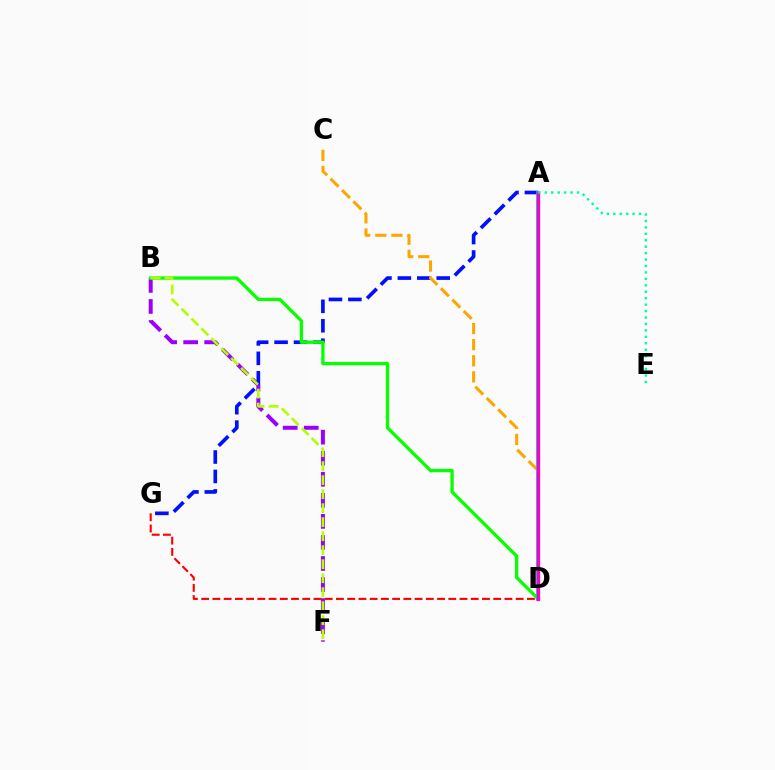{('B', 'F'): [{'color': '#9b00ff', 'line_style': 'dashed', 'thickness': 2.86}, {'color': '#b3ff00', 'line_style': 'dashed', 'thickness': 1.9}], ('A', 'G'): [{'color': '#0010ff', 'line_style': 'dashed', 'thickness': 2.64}], ('B', 'D'): [{'color': '#08ff00', 'line_style': 'solid', 'thickness': 2.38}], ('C', 'D'): [{'color': '#ffa500', 'line_style': 'dashed', 'thickness': 2.19}], ('A', 'D'): [{'color': '#00b5ff', 'line_style': 'solid', 'thickness': 2.66}, {'color': '#ff00bd', 'line_style': 'solid', 'thickness': 2.37}], ('D', 'G'): [{'color': '#ff0000', 'line_style': 'dashed', 'thickness': 1.53}], ('A', 'E'): [{'color': '#00ff9d', 'line_style': 'dotted', 'thickness': 1.75}]}